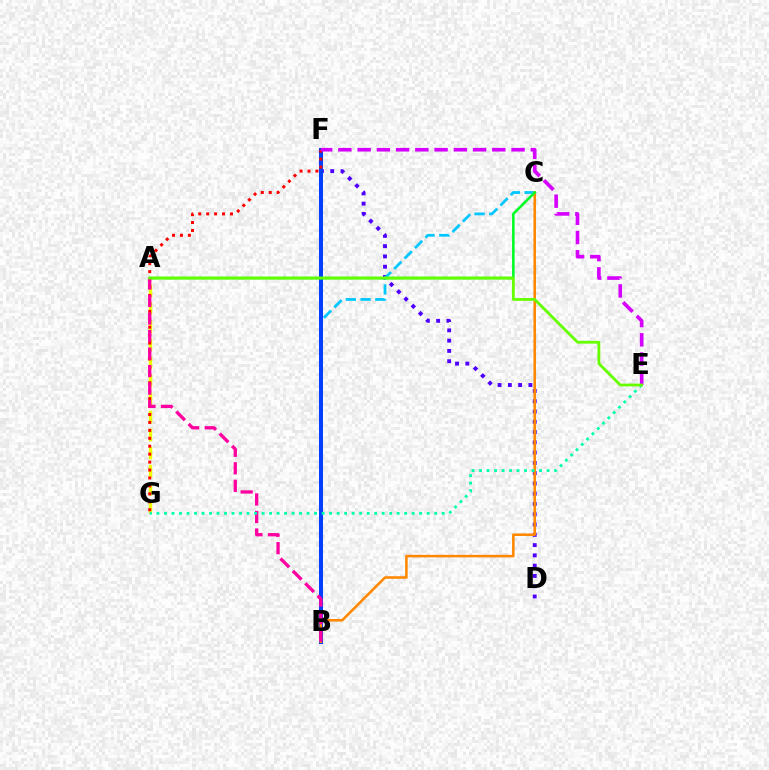{('D', 'F'): [{'color': '#4f00ff', 'line_style': 'dotted', 'thickness': 2.79}], ('B', 'C'): [{'color': '#00c7ff', 'line_style': 'dashed', 'thickness': 2.0}, {'color': '#ff8800', 'line_style': 'solid', 'thickness': 1.85}], ('B', 'F'): [{'color': '#003fff', 'line_style': 'solid', 'thickness': 2.89}], ('A', 'G'): [{'color': '#eeff00', 'line_style': 'dashed', 'thickness': 2.45}], ('F', 'G'): [{'color': '#ff0000', 'line_style': 'dotted', 'thickness': 2.16}], ('A', 'C'): [{'color': '#00ff27', 'line_style': 'solid', 'thickness': 1.85}], ('E', 'F'): [{'color': '#d600ff', 'line_style': 'dashed', 'thickness': 2.61}], ('A', 'B'): [{'color': '#ff00a0', 'line_style': 'dashed', 'thickness': 2.38}], ('E', 'G'): [{'color': '#00ffaf', 'line_style': 'dotted', 'thickness': 2.04}], ('A', 'E'): [{'color': '#66ff00', 'line_style': 'solid', 'thickness': 2.02}]}